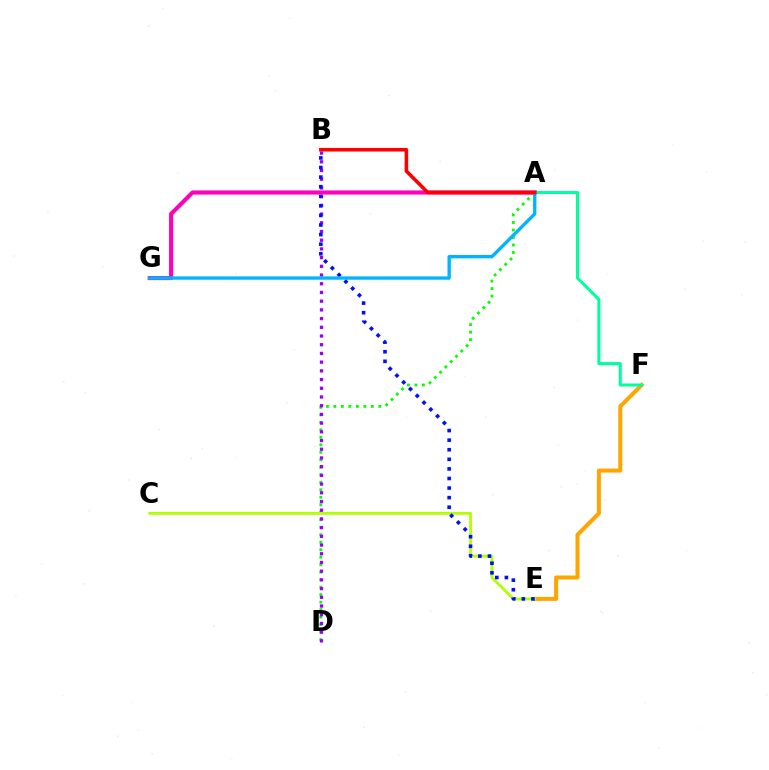{('E', 'F'): [{'color': '#ffa500', 'line_style': 'solid', 'thickness': 2.9}], ('A', 'D'): [{'color': '#08ff00', 'line_style': 'dotted', 'thickness': 2.04}], ('C', 'E'): [{'color': '#b3ff00', 'line_style': 'solid', 'thickness': 2.03}], ('B', 'D'): [{'color': '#9b00ff', 'line_style': 'dotted', 'thickness': 2.37}], ('B', 'E'): [{'color': '#0010ff', 'line_style': 'dotted', 'thickness': 2.6}], ('A', 'G'): [{'color': '#ff00bd', 'line_style': 'solid', 'thickness': 2.97}, {'color': '#00b5ff', 'line_style': 'solid', 'thickness': 2.41}], ('A', 'F'): [{'color': '#00ff9d', 'line_style': 'solid', 'thickness': 2.19}], ('A', 'B'): [{'color': '#ff0000', 'line_style': 'solid', 'thickness': 2.57}]}